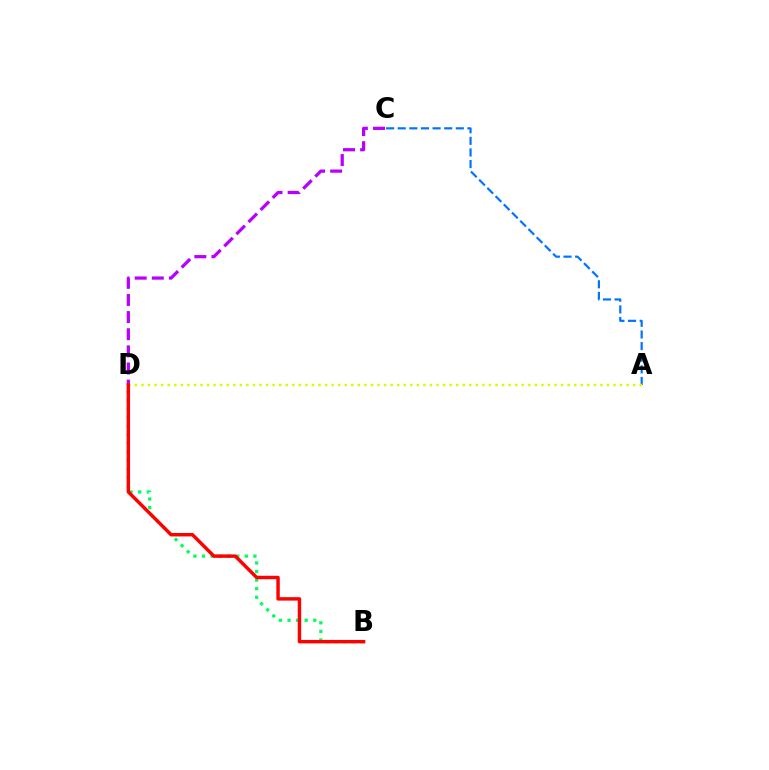{('A', 'C'): [{'color': '#0074ff', 'line_style': 'dashed', 'thickness': 1.58}], ('B', 'D'): [{'color': '#00ff5c', 'line_style': 'dotted', 'thickness': 2.33}, {'color': '#ff0000', 'line_style': 'solid', 'thickness': 2.48}], ('C', 'D'): [{'color': '#b900ff', 'line_style': 'dashed', 'thickness': 2.33}], ('A', 'D'): [{'color': '#d1ff00', 'line_style': 'dotted', 'thickness': 1.78}]}